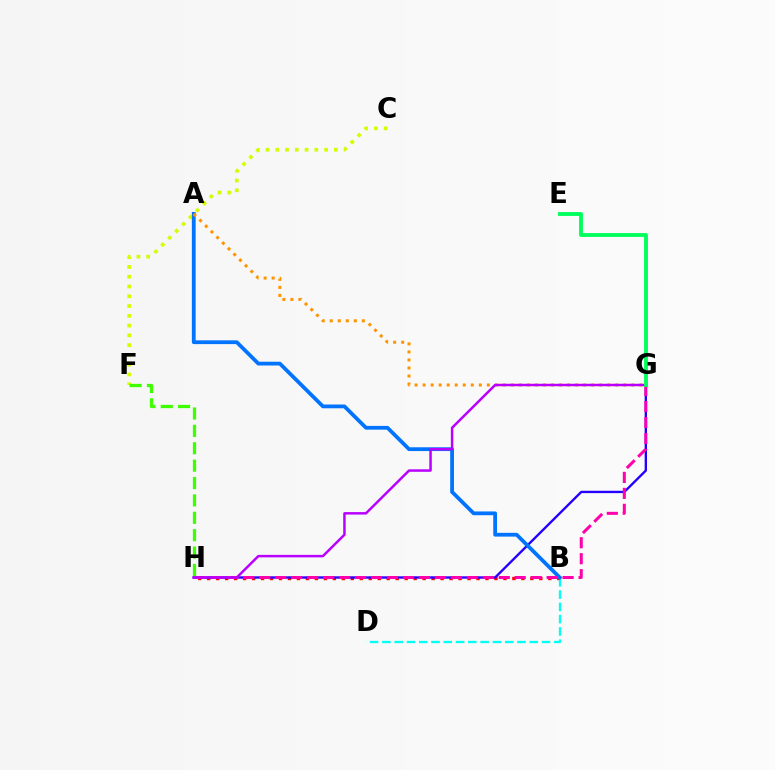{('B', 'H'): [{'color': '#ff0000', 'line_style': 'dotted', 'thickness': 2.44}], ('G', 'H'): [{'color': '#2500ff', 'line_style': 'solid', 'thickness': 1.7}, {'color': '#ff00ac', 'line_style': 'dashed', 'thickness': 2.17}, {'color': '#b900ff', 'line_style': 'solid', 'thickness': 1.79}], ('B', 'D'): [{'color': '#00fff6', 'line_style': 'dashed', 'thickness': 1.67}], ('C', 'F'): [{'color': '#d1ff00', 'line_style': 'dotted', 'thickness': 2.66}], ('A', 'B'): [{'color': '#0074ff', 'line_style': 'solid', 'thickness': 2.72}], ('A', 'G'): [{'color': '#ff9400', 'line_style': 'dotted', 'thickness': 2.18}], ('E', 'G'): [{'color': '#00ff5c', 'line_style': 'solid', 'thickness': 2.78}], ('F', 'H'): [{'color': '#3dff00', 'line_style': 'dashed', 'thickness': 2.36}]}